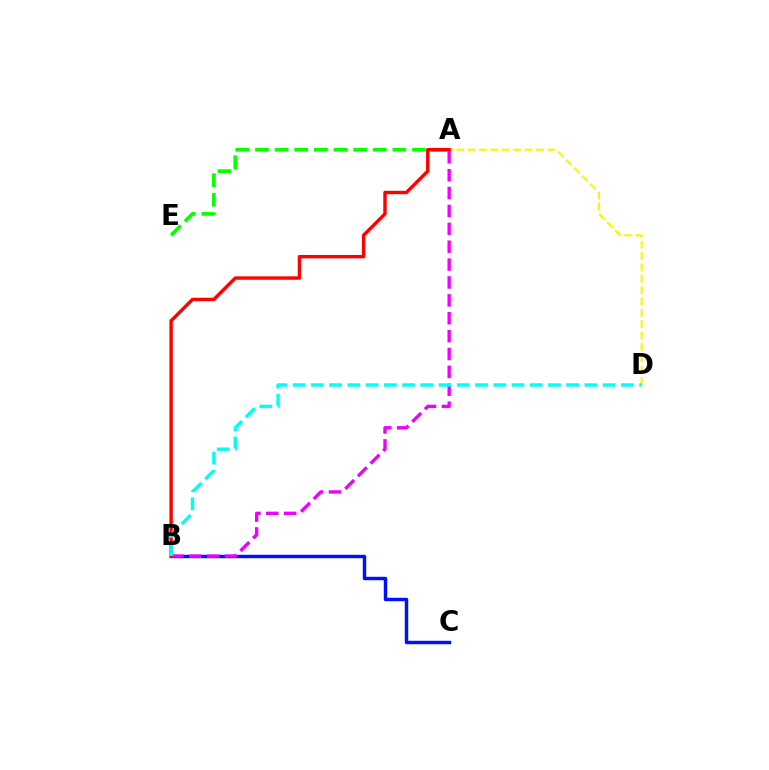{('B', 'C'): [{'color': '#0010ff', 'line_style': 'solid', 'thickness': 2.47}], ('A', 'D'): [{'color': '#fcf500', 'line_style': 'dashed', 'thickness': 1.54}], ('A', 'E'): [{'color': '#08ff00', 'line_style': 'dashed', 'thickness': 2.67}], ('A', 'B'): [{'color': '#ee00ff', 'line_style': 'dashed', 'thickness': 2.43}, {'color': '#ff0000', 'line_style': 'solid', 'thickness': 2.46}], ('B', 'D'): [{'color': '#00fff6', 'line_style': 'dashed', 'thickness': 2.48}]}